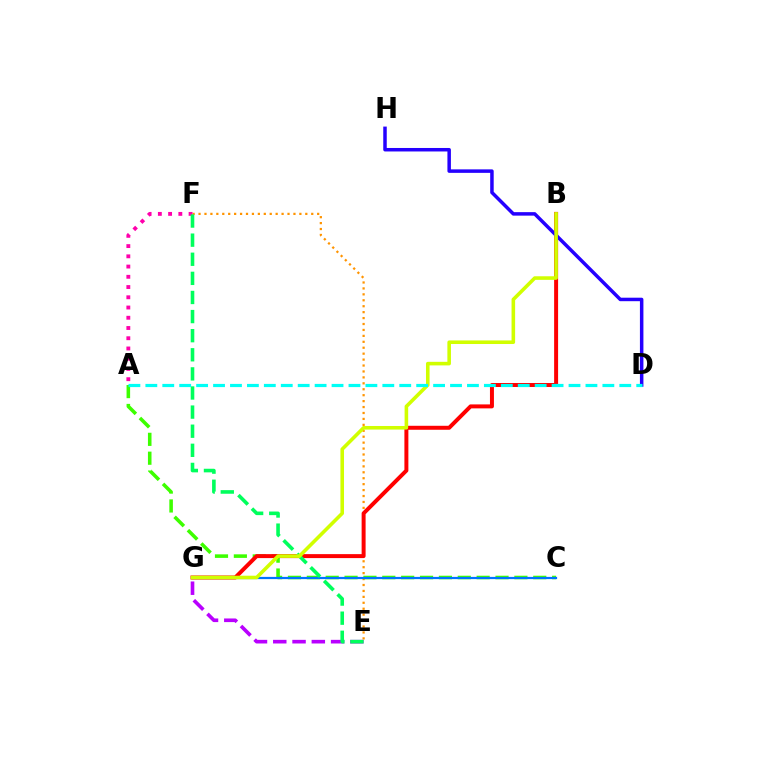{('E', 'F'): [{'color': '#ff9400', 'line_style': 'dotted', 'thickness': 1.61}, {'color': '#00ff5c', 'line_style': 'dashed', 'thickness': 2.6}], ('E', 'G'): [{'color': '#b900ff', 'line_style': 'dashed', 'thickness': 2.62}], ('A', 'C'): [{'color': '#3dff00', 'line_style': 'dashed', 'thickness': 2.56}], ('C', 'G'): [{'color': '#0074ff', 'line_style': 'solid', 'thickness': 1.61}], ('B', 'G'): [{'color': '#ff0000', 'line_style': 'solid', 'thickness': 2.86}, {'color': '#d1ff00', 'line_style': 'solid', 'thickness': 2.58}], ('A', 'F'): [{'color': '#ff00ac', 'line_style': 'dotted', 'thickness': 2.78}], ('D', 'H'): [{'color': '#2500ff', 'line_style': 'solid', 'thickness': 2.51}], ('A', 'D'): [{'color': '#00fff6', 'line_style': 'dashed', 'thickness': 2.3}]}